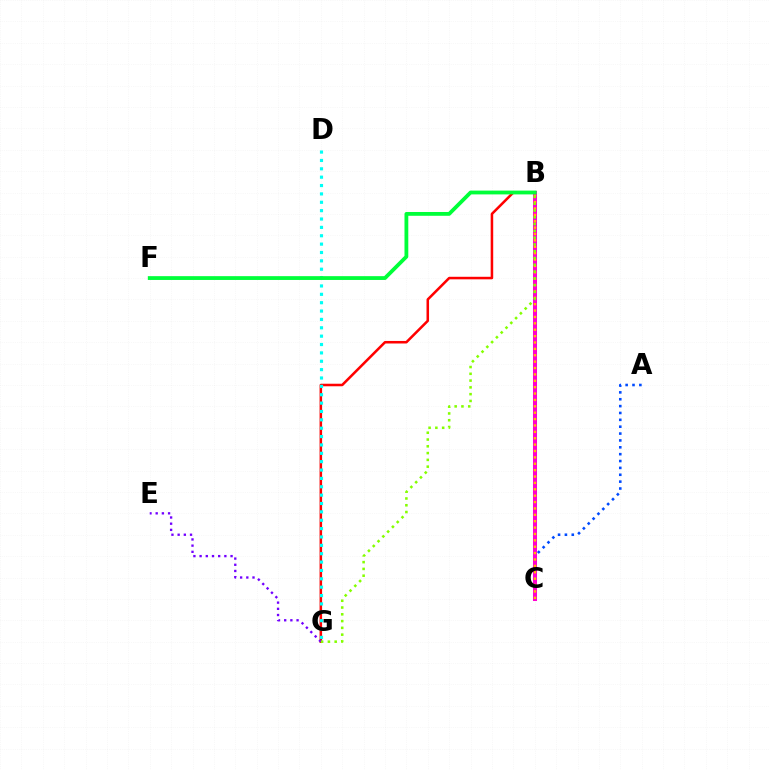{('A', 'C'): [{'color': '#004bff', 'line_style': 'dotted', 'thickness': 1.87}], ('B', 'G'): [{'color': '#ff0000', 'line_style': 'solid', 'thickness': 1.83}, {'color': '#84ff00', 'line_style': 'dotted', 'thickness': 1.84}], ('E', 'G'): [{'color': '#7200ff', 'line_style': 'dotted', 'thickness': 1.68}], ('D', 'G'): [{'color': '#00fff6', 'line_style': 'dotted', 'thickness': 2.27}], ('B', 'C'): [{'color': '#ff00cf', 'line_style': 'solid', 'thickness': 2.91}, {'color': '#ffbd00', 'line_style': 'dotted', 'thickness': 1.73}], ('B', 'F'): [{'color': '#00ff39', 'line_style': 'solid', 'thickness': 2.74}]}